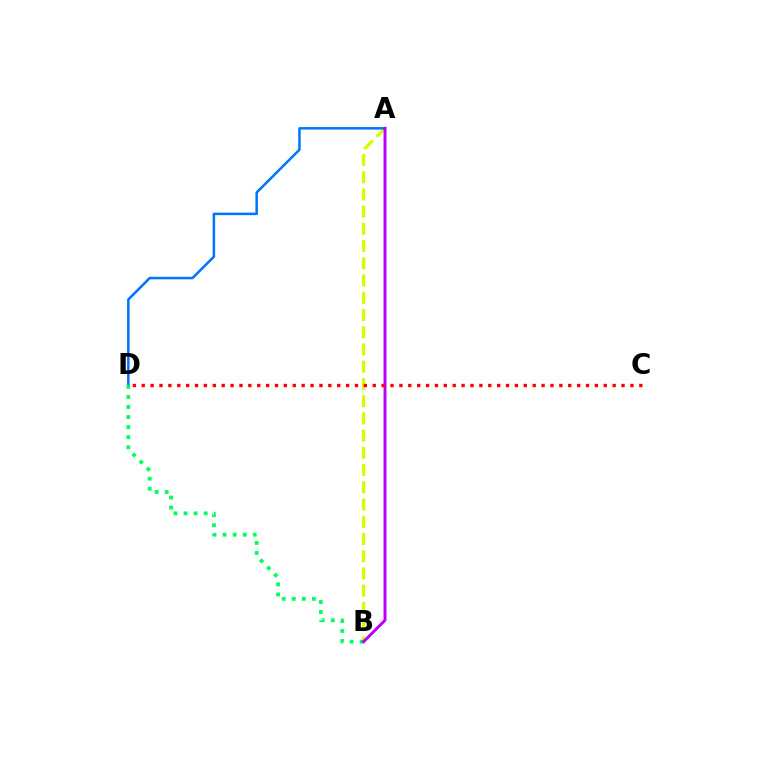{('A', 'B'): [{'color': '#d1ff00', 'line_style': 'dashed', 'thickness': 2.34}, {'color': '#b900ff', 'line_style': 'solid', 'thickness': 2.13}], ('A', 'D'): [{'color': '#0074ff', 'line_style': 'solid', 'thickness': 1.82}], ('B', 'D'): [{'color': '#00ff5c', 'line_style': 'dotted', 'thickness': 2.74}], ('C', 'D'): [{'color': '#ff0000', 'line_style': 'dotted', 'thickness': 2.41}]}